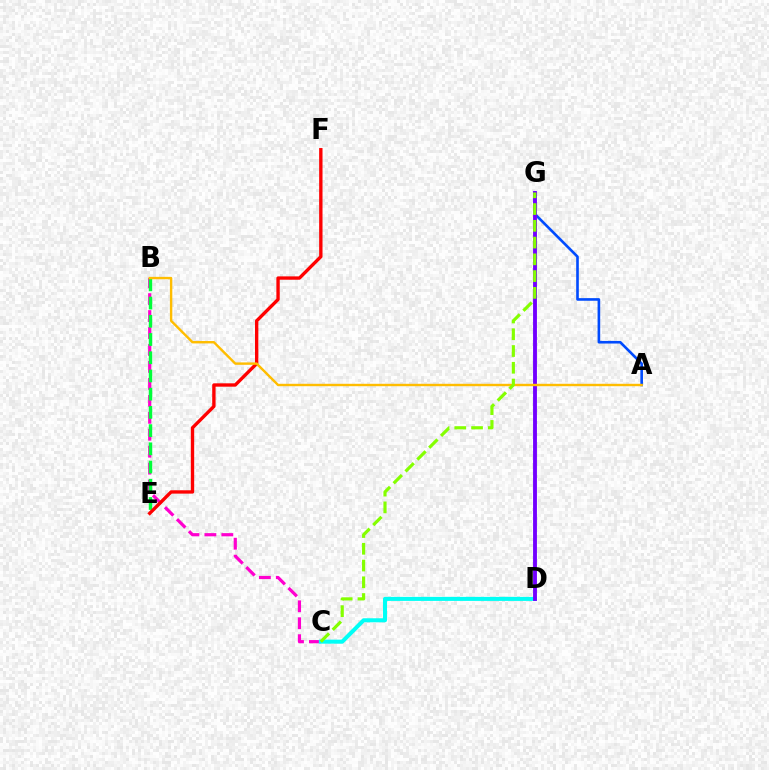{('B', 'C'): [{'color': '#ff00cf', 'line_style': 'dashed', 'thickness': 2.3}], ('A', 'G'): [{'color': '#004bff', 'line_style': 'solid', 'thickness': 1.89}], ('C', 'D'): [{'color': '#00fff6', 'line_style': 'solid', 'thickness': 2.9}], ('B', 'E'): [{'color': '#00ff39', 'line_style': 'dashed', 'thickness': 2.48}], ('E', 'F'): [{'color': '#ff0000', 'line_style': 'solid', 'thickness': 2.42}], ('D', 'G'): [{'color': '#7200ff', 'line_style': 'solid', 'thickness': 2.78}], ('A', 'B'): [{'color': '#ffbd00', 'line_style': 'solid', 'thickness': 1.73}], ('C', 'G'): [{'color': '#84ff00', 'line_style': 'dashed', 'thickness': 2.28}]}